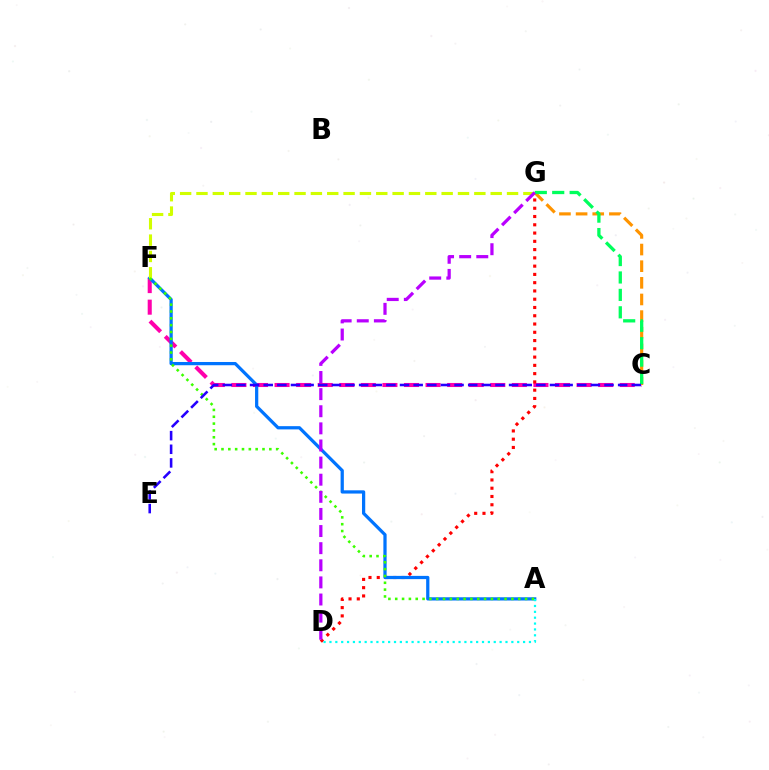{('C', 'F'): [{'color': '#ff00ac', 'line_style': 'dashed', 'thickness': 2.93}], ('C', 'G'): [{'color': '#ff9400', 'line_style': 'dashed', 'thickness': 2.26}, {'color': '#00ff5c', 'line_style': 'dashed', 'thickness': 2.37}], ('D', 'G'): [{'color': '#ff0000', 'line_style': 'dotted', 'thickness': 2.25}, {'color': '#b900ff', 'line_style': 'dashed', 'thickness': 2.33}], ('A', 'F'): [{'color': '#0074ff', 'line_style': 'solid', 'thickness': 2.33}, {'color': '#3dff00', 'line_style': 'dotted', 'thickness': 1.86}], ('F', 'G'): [{'color': '#d1ff00', 'line_style': 'dashed', 'thickness': 2.22}], ('A', 'D'): [{'color': '#00fff6', 'line_style': 'dotted', 'thickness': 1.59}], ('C', 'E'): [{'color': '#2500ff', 'line_style': 'dashed', 'thickness': 1.85}]}